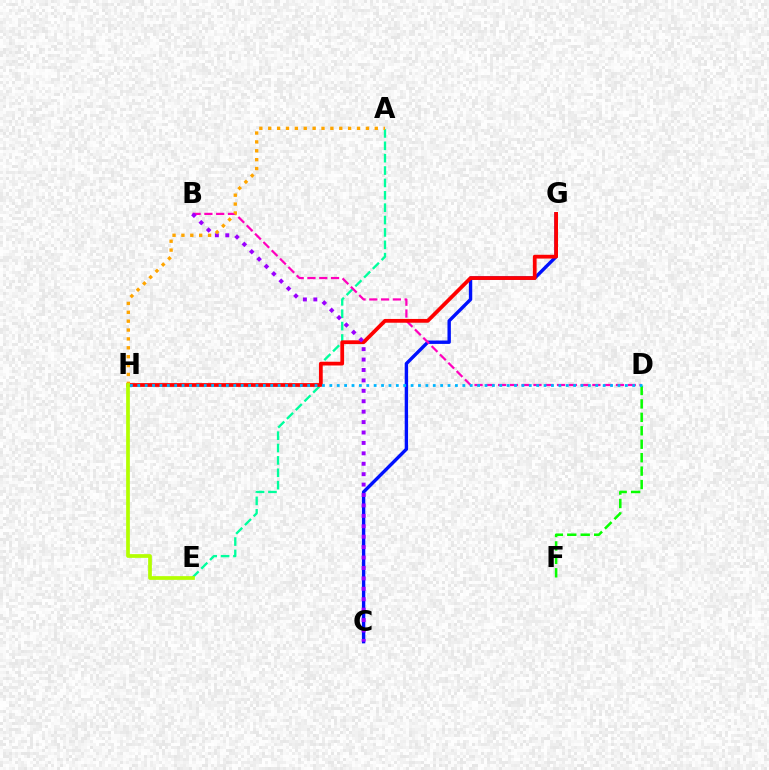{('C', 'G'): [{'color': '#0010ff', 'line_style': 'solid', 'thickness': 2.44}], ('A', 'E'): [{'color': '#00ff9d', 'line_style': 'dashed', 'thickness': 1.68}], ('B', 'D'): [{'color': '#ff00bd', 'line_style': 'dashed', 'thickness': 1.6}], ('G', 'H'): [{'color': '#ff0000', 'line_style': 'solid', 'thickness': 2.71}], ('D', 'F'): [{'color': '#08ff00', 'line_style': 'dashed', 'thickness': 1.83}], ('D', 'H'): [{'color': '#00b5ff', 'line_style': 'dotted', 'thickness': 2.01}], ('B', 'C'): [{'color': '#9b00ff', 'line_style': 'dotted', 'thickness': 2.83}], ('A', 'H'): [{'color': '#ffa500', 'line_style': 'dotted', 'thickness': 2.41}], ('E', 'H'): [{'color': '#b3ff00', 'line_style': 'solid', 'thickness': 2.67}]}